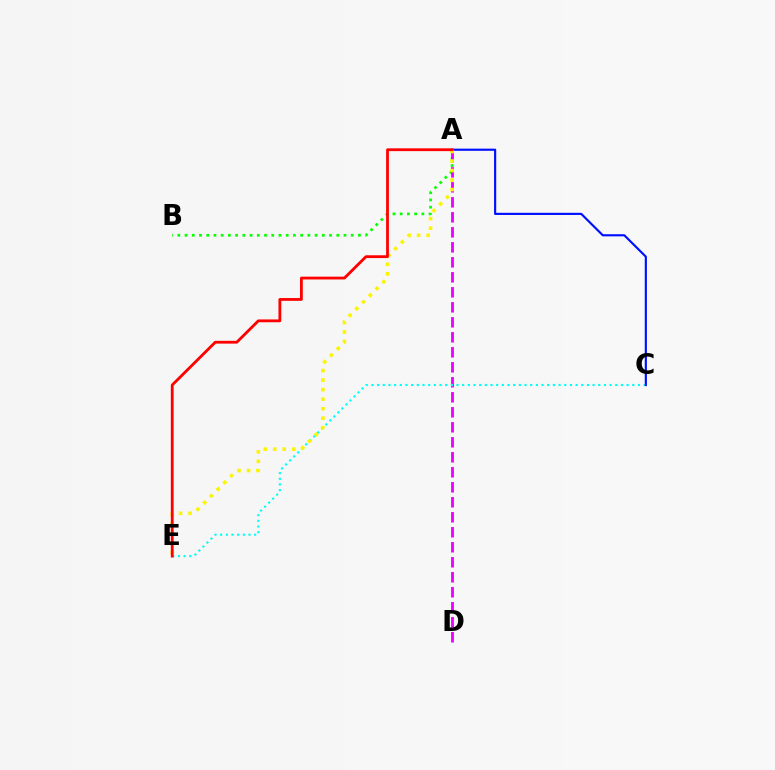{('A', 'B'): [{'color': '#08ff00', 'line_style': 'dotted', 'thickness': 1.96}], ('A', 'D'): [{'color': '#ee00ff', 'line_style': 'dashed', 'thickness': 2.04}], ('C', 'E'): [{'color': '#00fff6', 'line_style': 'dotted', 'thickness': 1.54}], ('A', 'C'): [{'color': '#0010ff', 'line_style': 'solid', 'thickness': 1.55}], ('A', 'E'): [{'color': '#fcf500', 'line_style': 'dotted', 'thickness': 2.58}, {'color': '#ff0000', 'line_style': 'solid', 'thickness': 2.02}]}